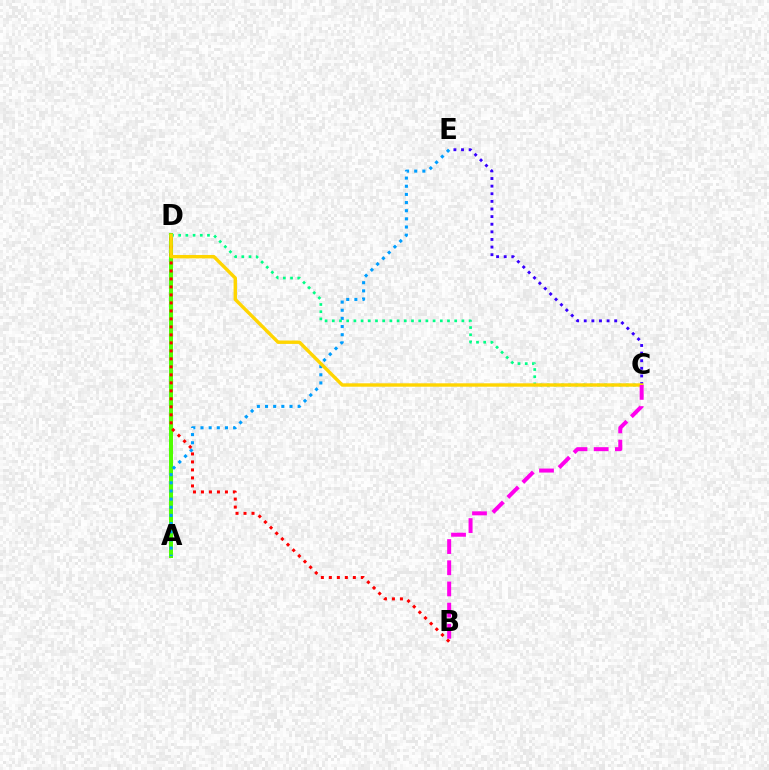{('A', 'D'): [{'color': '#4fff00', 'line_style': 'solid', 'thickness': 2.89}], ('A', 'E'): [{'color': '#009eff', 'line_style': 'dotted', 'thickness': 2.22}], ('C', 'E'): [{'color': '#3700ff', 'line_style': 'dotted', 'thickness': 2.07}], ('C', 'D'): [{'color': '#00ff86', 'line_style': 'dotted', 'thickness': 1.96}, {'color': '#ffd500', 'line_style': 'solid', 'thickness': 2.45}], ('B', 'D'): [{'color': '#ff0000', 'line_style': 'dotted', 'thickness': 2.17}], ('B', 'C'): [{'color': '#ff00ed', 'line_style': 'dashed', 'thickness': 2.88}]}